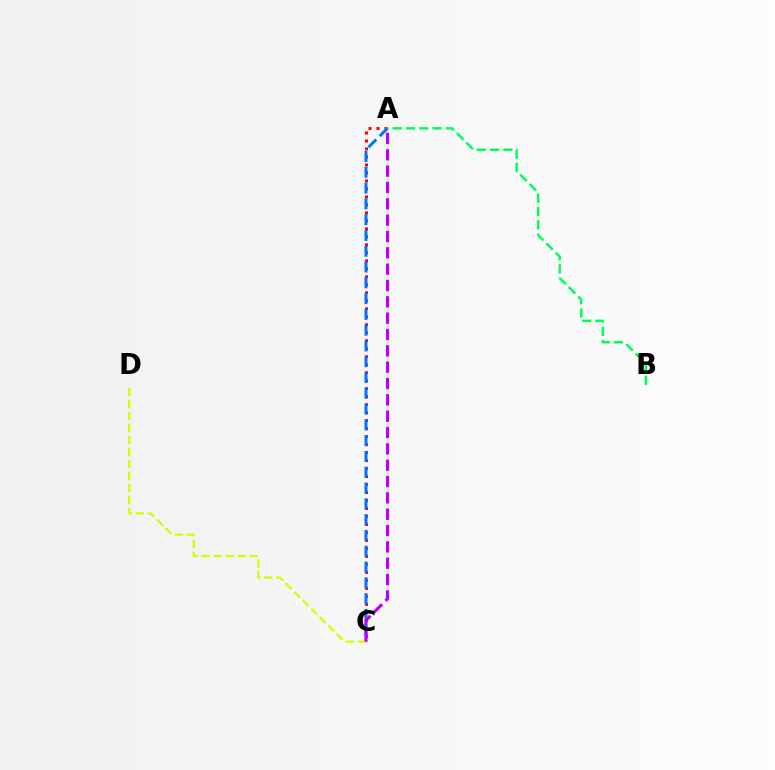{('A', 'C'): [{'color': '#ff0000', 'line_style': 'dotted', 'thickness': 2.17}, {'color': '#0074ff', 'line_style': 'dashed', 'thickness': 2.14}, {'color': '#b900ff', 'line_style': 'dashed', 'thickness': 2.22}], ('C', 'D'): [{'color': '#d1ff00', 'line_style': 'dashed', 'thickness': 1.63}], ('A', 'B'): [{'color': '#00ff5c', 'line_style': 'dashed', 'thickness': 1.8}]}